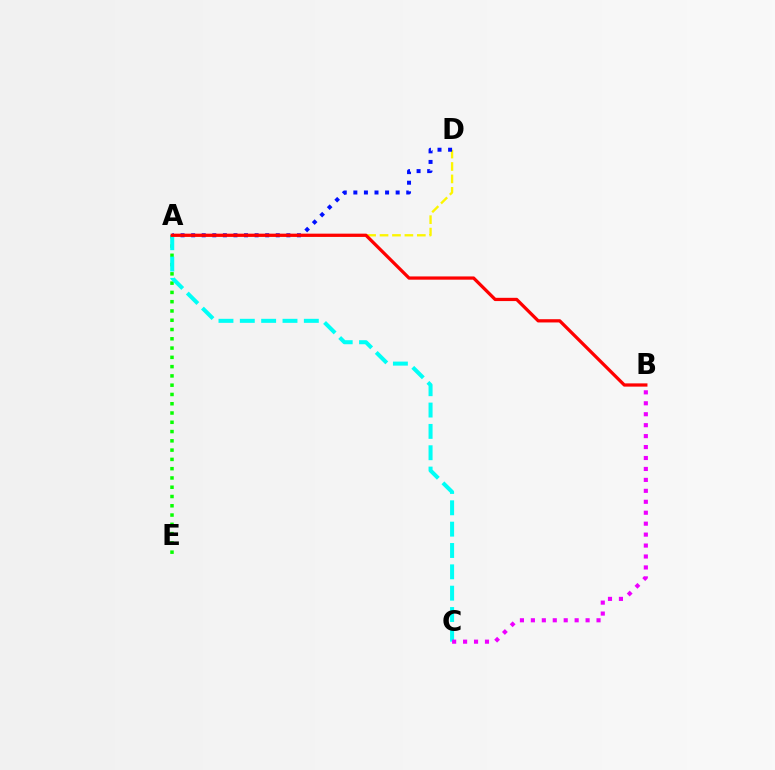{('A', 'D'): [{'color': '#fcf500', 'line_style': 'dashed', 'thickness': 1.69}, {'color': '#0010ff', 'line_style': 'dotted', 'thickness': 2.87}], ('A', 'E'): [{'color': '#08ff00', 'line_style': 'dotted', 'thickness': 2.52}], ('A', 'C'): [{'color': '#00fff6', 'line_style': 'dashed', 'thickness': 2.9}], ('B', 'C'): [{'color': '#ee00ff', 'line_style': 'dotted', 'thickness': 2.97}], ('A', 'B'): [{'color': '#ff0000', 'line_style': 'solid', 'thickness': 2.34}]}